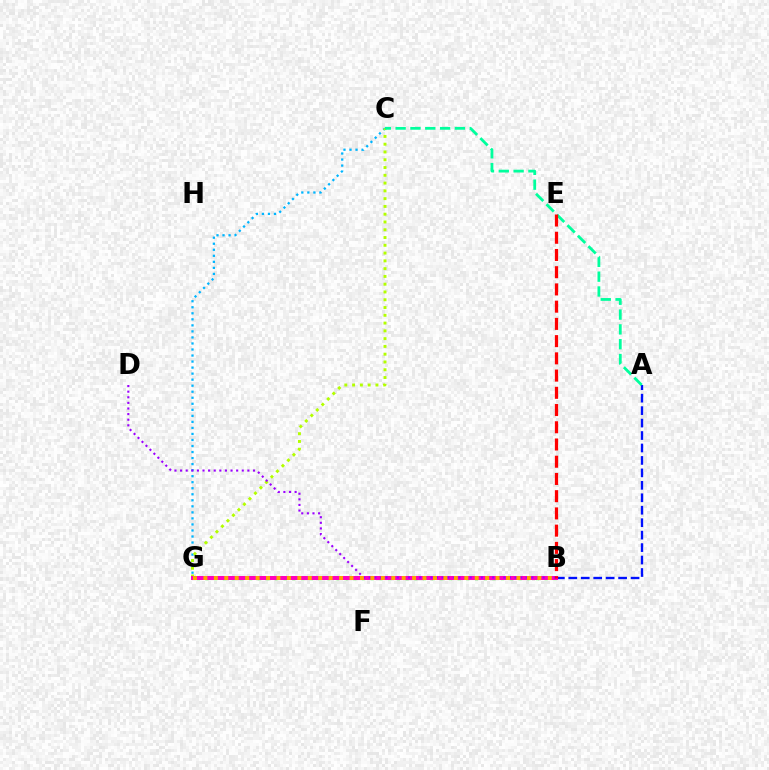{('C', 'G'): [{'color': '#00b5ff', 'line_style': 'dotted', 'thickness': 1.64}, {'color': '#b3ff00', 'line_style': 'dotted', 'thickness': 2.11}], ('B', 'G'): [{'color': '#08ff00', 'line_style': 'dotted', 'thickness': 2.36}, {'color': '#ff00bd', 'line_style': 'solid', 'thickness': 2.89}, {'color': '#ffa500', 'line_style': 'dotted', 'thickness': 2.84}], ('A', 'B'): [{'color': '#0010ff', 'line_style': 'dashed', 'thickness': 1.69}], ('A', 'C'): [{'color': '#00ff9d', 'line_style': 'dashed', 'thickness': 2.01}], ('B', 'D'): [{'color': '#9b00ff', 'line_style': 'dotted', 'thickness': 1.52}], ('B', 'E'): [{'color': '#ff0000', 'line_style': 'dashed', 'thickness': 2.34}]}